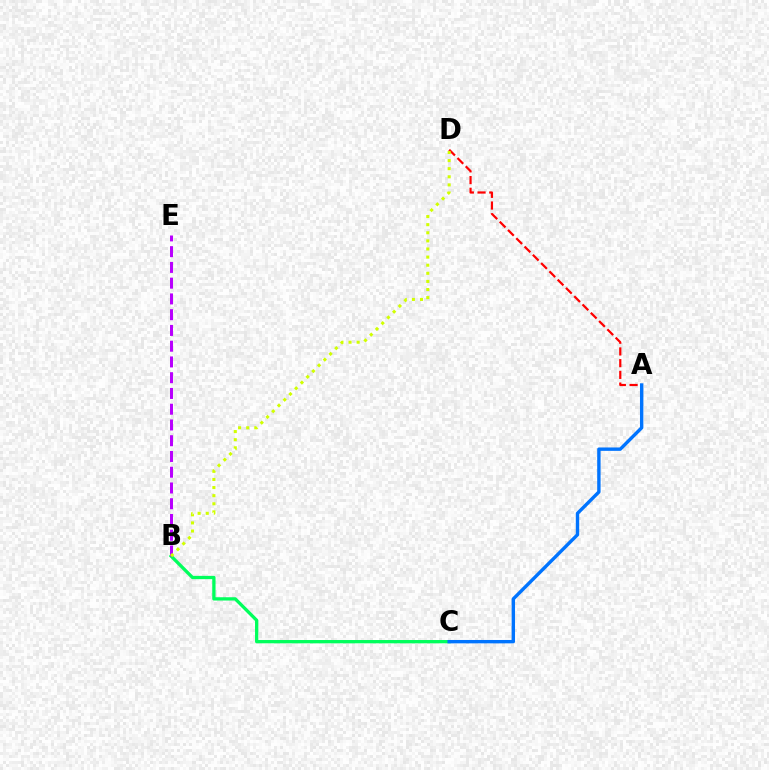{('A', 'D'): [{'color': '#ff0000', 'line_style': 'dashed', 'thickness': 1.59}], ('B', 'C'): [{'color': '#00ff5c', 'line_style': 'solid', 'thickness': 2.37}], ('A', 'C'): [{'color': '#0074ff', 'line_style': 'solid', 'thickness': 2.44}], ('B', 'E'): [{'color': '#b900ff', 'line_style': 'dashed', 'thickness': 2.14}], ('B', 'D'): [{'color': '#d1ff00', 'line_style': 'dotted', 'thickness': 2.2}]}